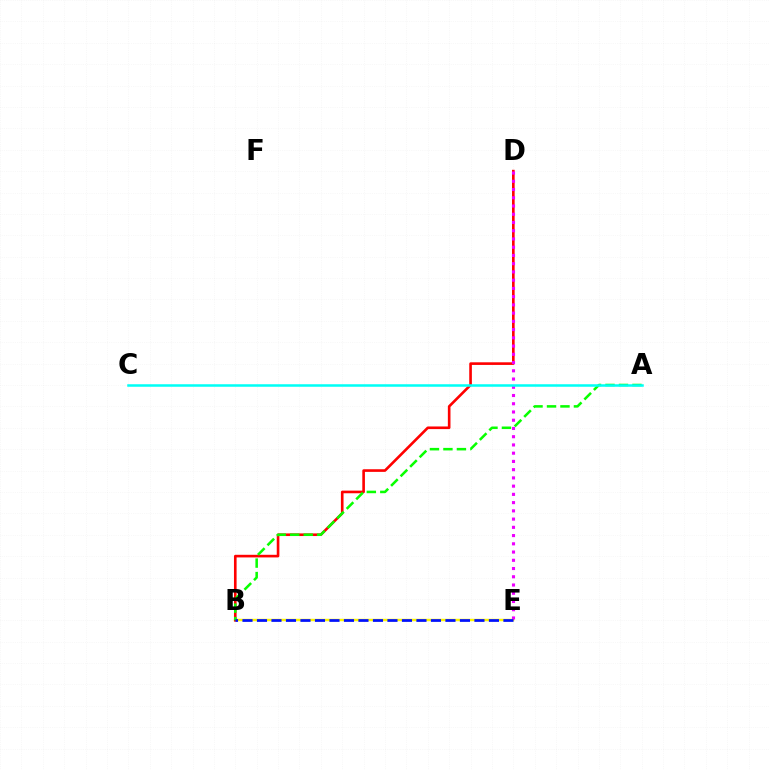{('B', 'E'): [{'color': '#fcf500', 'line_style': 'solid', 'thickness': 1.77}, {'color': '#0010ff', 'line_style': 'dashed', 'thickness': 1.97}], ('B', 'D'): [{'color': '#ff0000', 'line_style': 'solid', 'thickness': 1.89}], ('A', 'B'): [{'color': '#08ff00', 'line_style': 'dashed', 'thickness': 1.83}], ('D', 'E'): [{'color': '#ee00ff', 'line_style': 'dotted', 'thickness': 2.24}], ('A', 'C'): [{'color': '#00fff6', 'line_style': 'solid', 'thickness': 1.82}]}